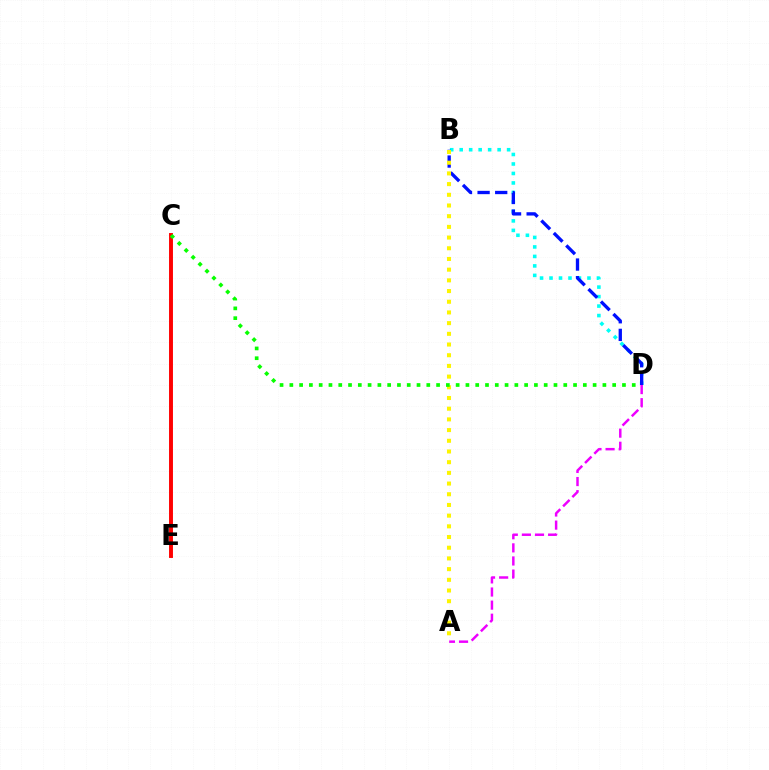{('B', 'D'): [{'color': '#00fff6', 'line_style': 'dotted', 'thickness': 2.58}, {'color': '#0010ff', 'line_style': 'dashed', 'thickness': 2.39}], ('A', 'D'): [{'color': '#ee00ff', 'line_style': 'dashed', 'thickness': 1.78}], ('A', 'B'): [{'color': '#fcf500', 'line_style': 'dotted', 'thickness': 2.91}], ('C', 'E'): [{'color': '#ff0000', 'line_style': 'solid', 'thickness': 2.82}], ('C', 'D'): [{'color': '#08ff00', 'line_style': 'dotted', 'thickness': 2.66}]}